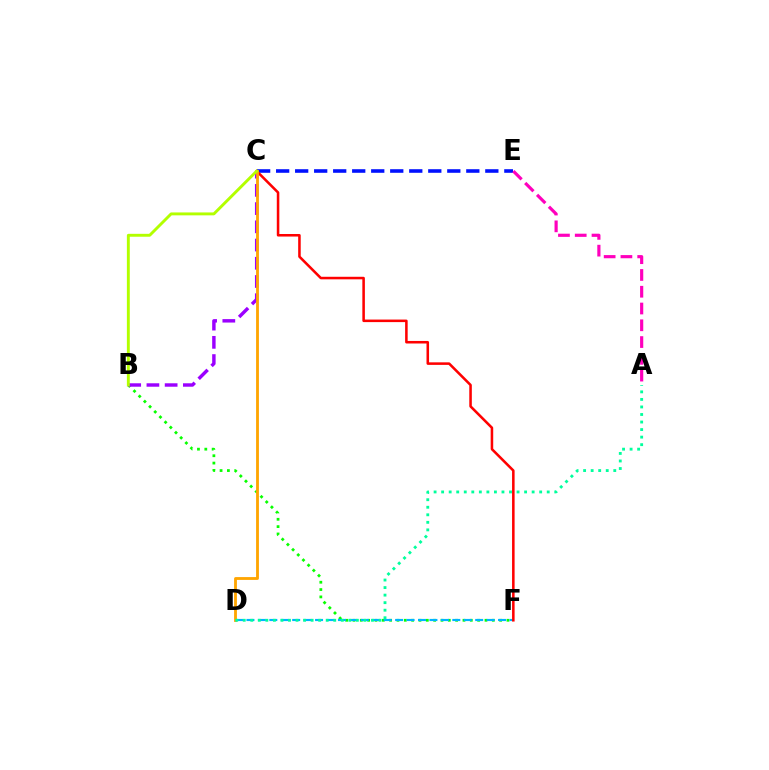{('C', 'E'): [{'color': '#0010ff', 'line_style': 'dashed', 'thickness': 2.58}], ('B', 'F'): [{'color': '#08ff00', 'line_style': 'dotted', 'thickness': 1.99}], ('D', 'F'): [{'color': '#00b5ff', 'line_style': 'dashed', 'thickness': 1.55}], ('C', 'F'): [{'color': '#ff0000', 'line_style': 'solid', 'thickness': 1.83}], ('B', 'C'): [{'color': '#9b00ff', 'line_style': 'dashed', 'thickness': 2.48}, {'color': '#b3ff00', 'line_style': 'solid', 'thickness': 2.09}], ('C', 'D'): [{'color': '#ffa500', 'line_style': 'solid', 'thickness': 2.04}], ('A', 'E'): [{'color': '#ff00bd', 'line_style': 'dashed', 'thickness': 2.28}], ('A', 'D'): [{'color': '#00ff9d', 'line_style': 'dotted', 'thickness': 2.05}]}